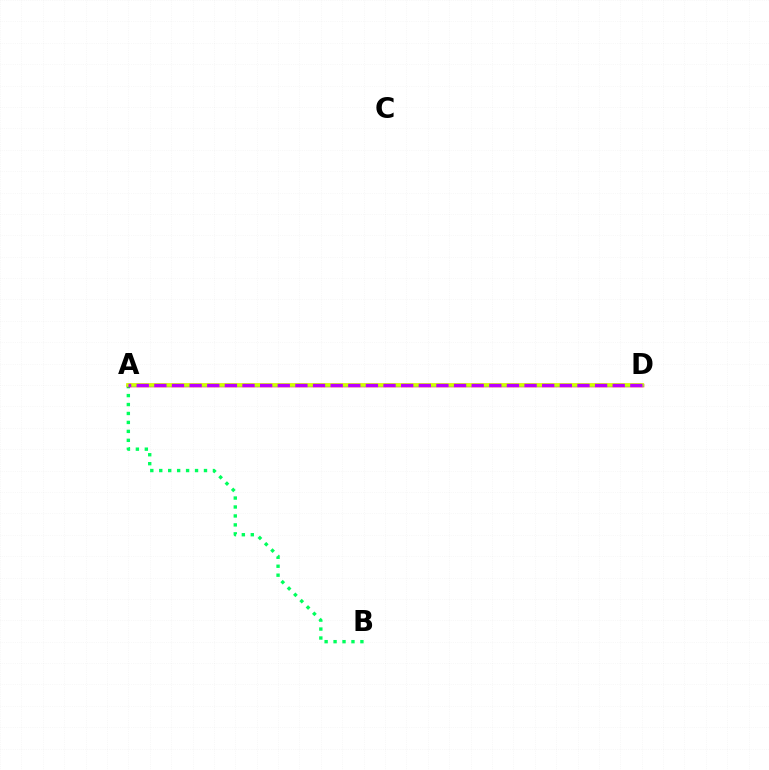{('A', 'B'): [{'color': '#00ff5c', 'line_style': 'dotted', 'thickness': 2.43}], ('A', 'D'): [{'color': '#ff0000', 'line_style': 'solid', 'thickness': 2.51}, {'color': '#0074ff', 'line_style': 'solid', 'thickness': 2.14}, {'color': '#d1ff00', 'line_style': 'solid', 'thickness': 2.64}, {'color': '#b900ff', 'line_style': 'dashed', 'thickness': 2.39}]}